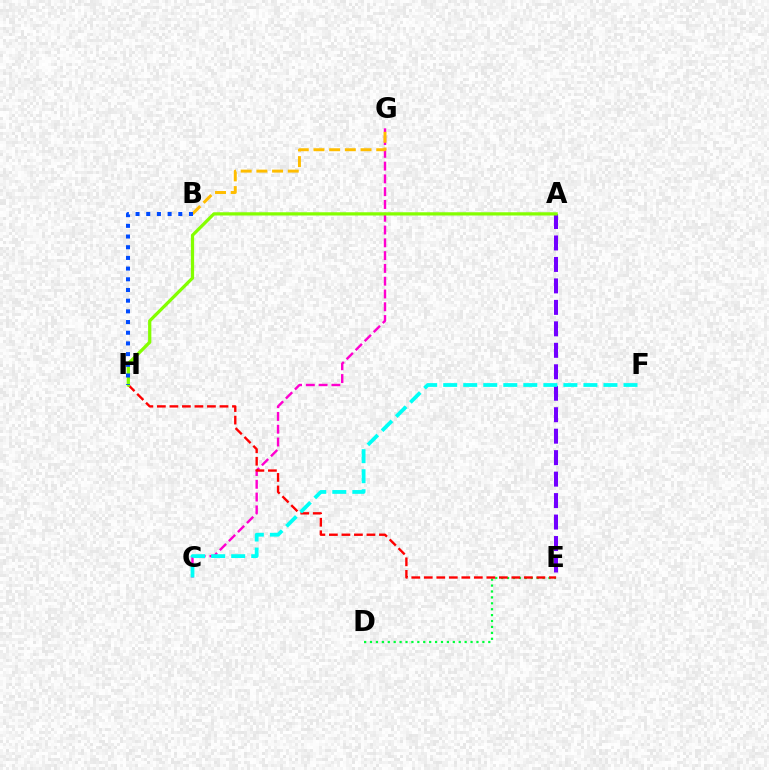{('C', 'G'): [{'color': '#ff00cf', 'line_style': 'dashed', 'thickness': 1.74}], ('A', 'E'): [{'color': '#7200ff', 'line_style': 'dashed', 'thickness': 2.92}], ('D', 'E'): [{'color': '#00ff39', 'line_style': 'dotted', 'thickness': 1.61}], ('E', 'H'): [{'color': '#ff0000', 'line_style': 'dashed', 'thickness': 1.7}], ('B', 'G'): [{'color': '#ffbd00', 'line_style': 'dashed', 'thickness': 2.13}], ('C', 'F'): [{'color': '#00fff6', 'line_style': 'dashed', 'thickness': 2.72}], ('A', 'H'): [{'color': '#84ff00', 'line_style': 'solid', 'thickness': 2.34}], ('B', 'H'): [{'color': '#004bff', 'line_style': 'dotted', 'thickness': 2.9}]}